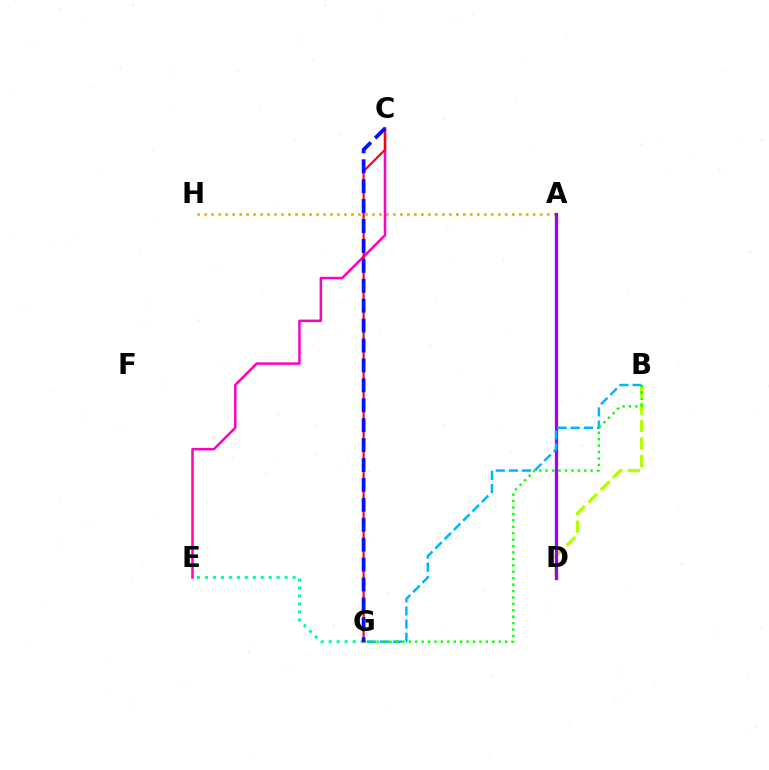{('A', 'H'): [{'color': '#ffa500', 'line_style': 'dotted', 'thickness': 1.9}], ('B', 'D'): [{'color': '#b3ff00', 'line_style': 'dashed', 'thickness': 2.37}], ('A', 'D'): [{'color': '#9b00ff', 'line_style': 'solid', 'thickness': 2.37}], ('E', 'G'): [{'color': '#00ff9d', 'line_style': 'dotted', 'thickness': 2.17}], ('B', 'G'): [{'color': '#00b5ff', 'line_style': 'dashed', 'thickness': 1.79}, {'color': '#08ff00', 'line_style': 'dotted', 'thickness': 1.75}], ('C', 'E'): [{'color': '#ff00bd', 'line_style': 'solid', 'thickness': 1.81}], ('C', 'G'): [{'color': '#ff0000', 'line_style': 'solid', 'thickness': 1.52}, {'color': '#0010ff', 'line_style': 'dashed', 'thickness': 2.71}]}